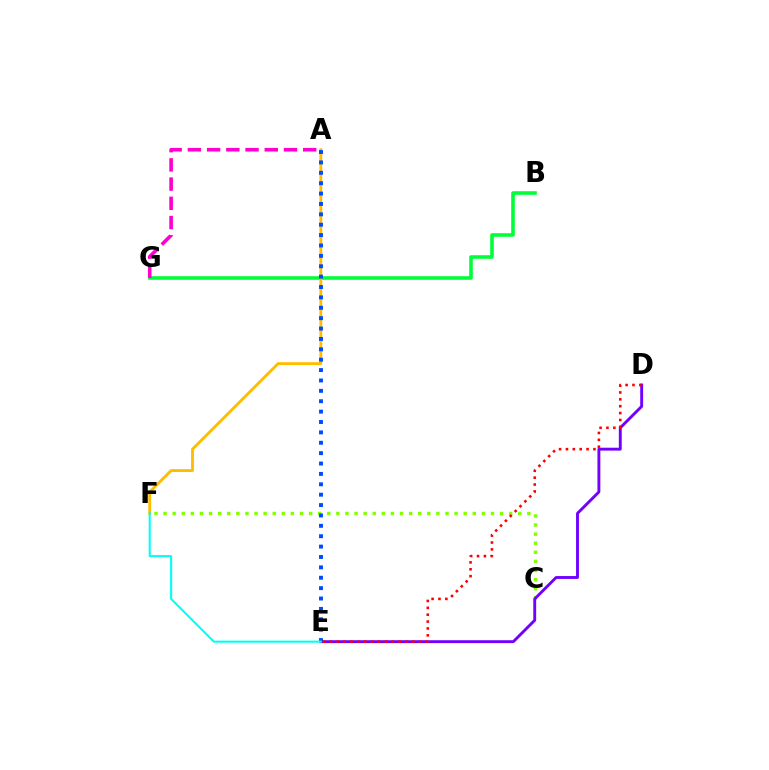{('C', 'F'): [{'color': '#84ff00', 'line_style': 'dotted', 'thickness': 2.47}], ('D', 'E'): [{'color': '#7200ff', 'line_style': 'solid', 'thickness': 2.08}, {'color': '#ff0000', 'line_style': 'dotted', 'thickness': 1.87}], ('B', 'G'): [{'color': '#00ff39', 'line_style': 'solid', 'thickness': 2.58}], ('A', 'F'): [{'color': '#ffbd00', 'line_style': 'solid', 'thickness': 2.07}], ('A', 'G'): [{'color': '#ff00cf', 'line_style': 'dashed', 'thickness': 2.61}], ('A', 'E'): [{'color': '#004bff', 'line_style': 'dotted', 'thickness': 2.82}], ('E', 'F'): [{'color': '#00fff6', 'line_style': 'solid', 'thickness': 1.5}]}